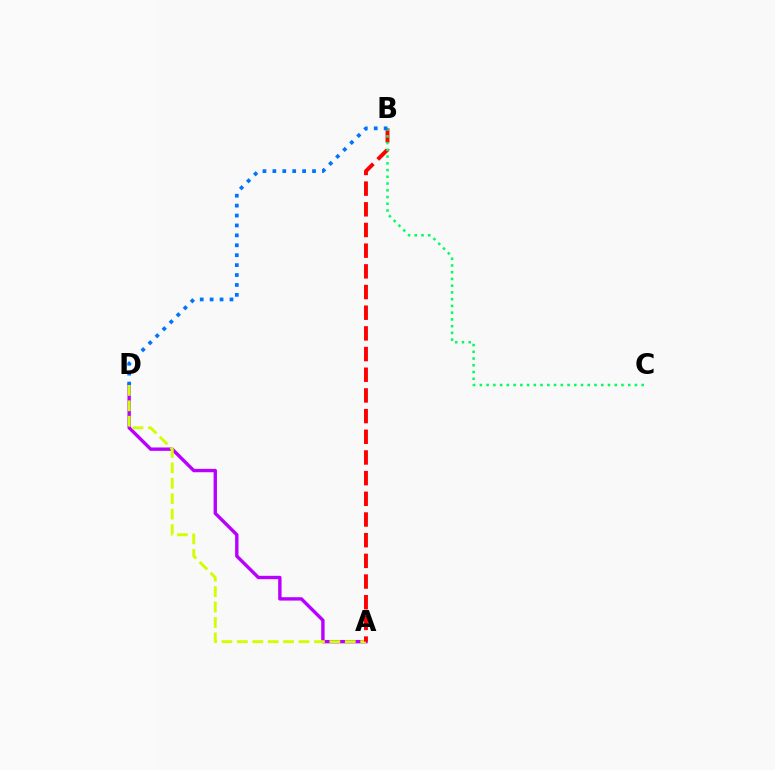{('A', 'D'): [{'color': '#b900ff', 'line_style': 'solid', 'thickness': 2.43}, {'color': '#d1ff00', 'line_style': 'dashed', 'thickness': 2.1}], ('A', 'B'): [{'color': '#ff0000', 'line_style': 'dashed', 'thickness': 2.81}], ('B', 'C'): [{'color': '#00ff5c', 'line_style': 'dotted', 'thickness': 1.83}], ('B', 'D'): [{'color': '#0074ff', 'line_style': 'dotted', 'thickness': 2.69}]}